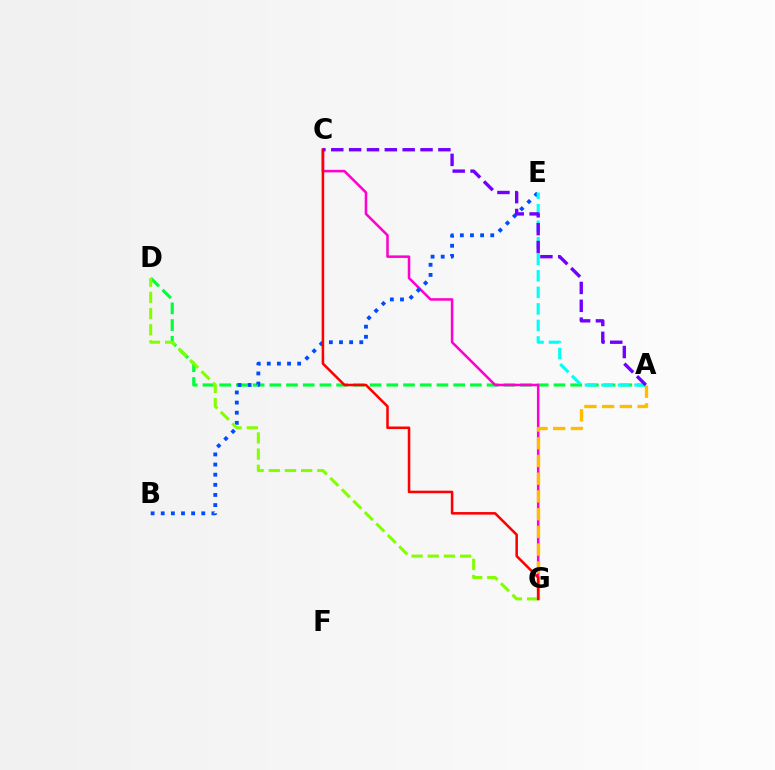{('A', 'D'): [{'color': '#00ff39', 'line_style': 'dashed', 'thickness': 2.27}], ('C', 'G'): [{'color': '#ff00cf', 'line_style': 'solid', 'thickness': 1.83}, {'color': '#ff0000', 'line_style': 'solid', 'thickness': 1.83}], ('A', 'G'): [{'color': '#ffbd00', 'line_style': 'dashed', 'thickness': 2.41}], ('B', 'E'): [{'color': '#004bff', 'line_style': 'dotted', 'thickness': 2.75}], ('D', 'G'): [{'color': '#84ff00', 'line_style': 'dashed', 'thickness': 2.2}], ('A', 'E'): [{'color': '#00fff6', 'line_style': 'dashed', 'thickness': 2.25}], ('A', 'C'): [{'color': '#7200ff', 'line_style': 'dashed', 'thickness': 2.43}]}